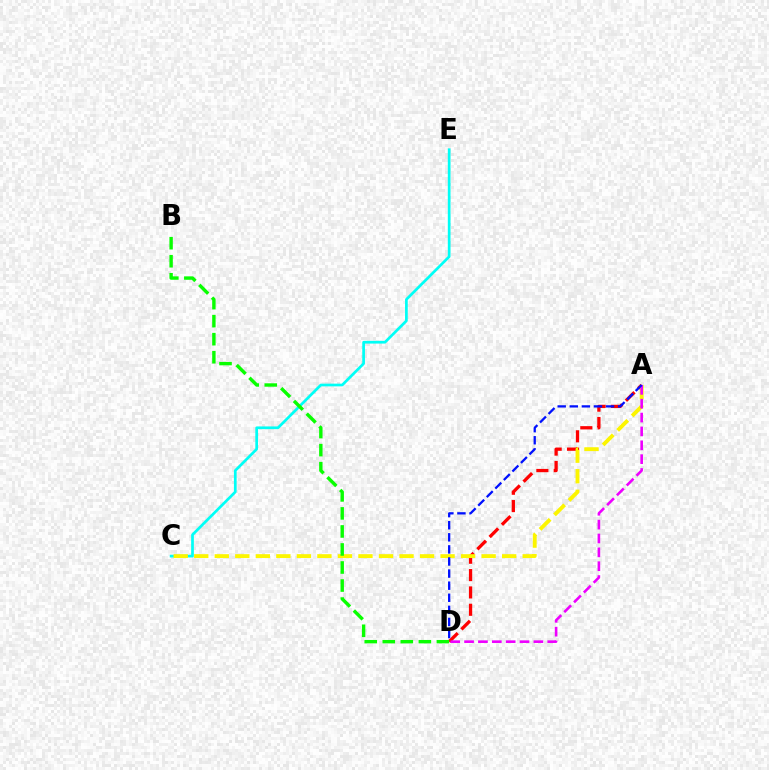{('A', 'D'): [{'color': '#ff0000', 'line_style': 'dashed', 'thickness': 2.36}, {'color': '#ee00ff', 'line_style': 'dashed', 'thickness': 1.88}, {'color': '#0010ff', 'line_style': 'dashed', 'thickness': 1.64}], ('C', 'E'): [{'color': '#00fff6', 'line_style': 'solid', 'thickness': 1.95}], ('A', 'C'): [{'color': '#fcf500', 'line_style': 'dashed', 'thickness': 2.79}], ('B', 'D'): [{'color': '#08ff00', 'line_style': 'dashed', 'thickness': 2.45}]}